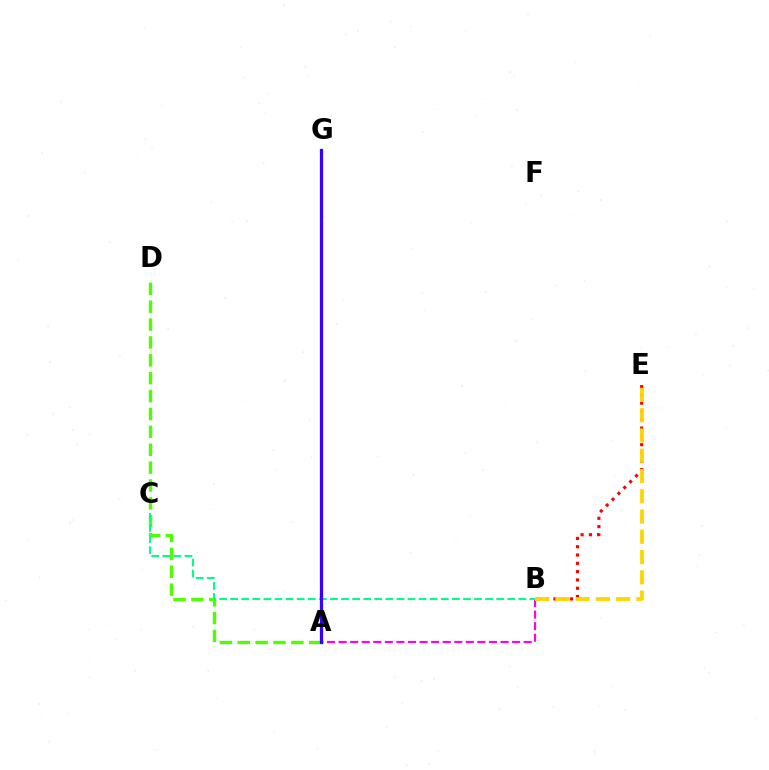{('A', 'B'): [{'color': '#ff00ed', 'line_style': 'dashed', 'thickness': 1.57}], ('B', 'E'): [{'color': '#ff0000', 'line_style': 'dotted', 'thickness': 2.26}, {'color': '#ffd500', 'line_style': 'dashed', 'thickness': 2.75}], ('A', 'D'): [{'color': '#4fff00', 'line_style': 'dashed', 'thickness': 2.43}], ('A', 'G'): [{'color': '#009eff', 'line_style': 'solid', 'thickness': 2.19}, {'color': '#3700ff', 'line_style': 'solid', 'thickness': 2.31}], ('B', 'C'): [{'color': '#00ff86', 'line_style': 'dashed', 'thickness': 1.51}]}